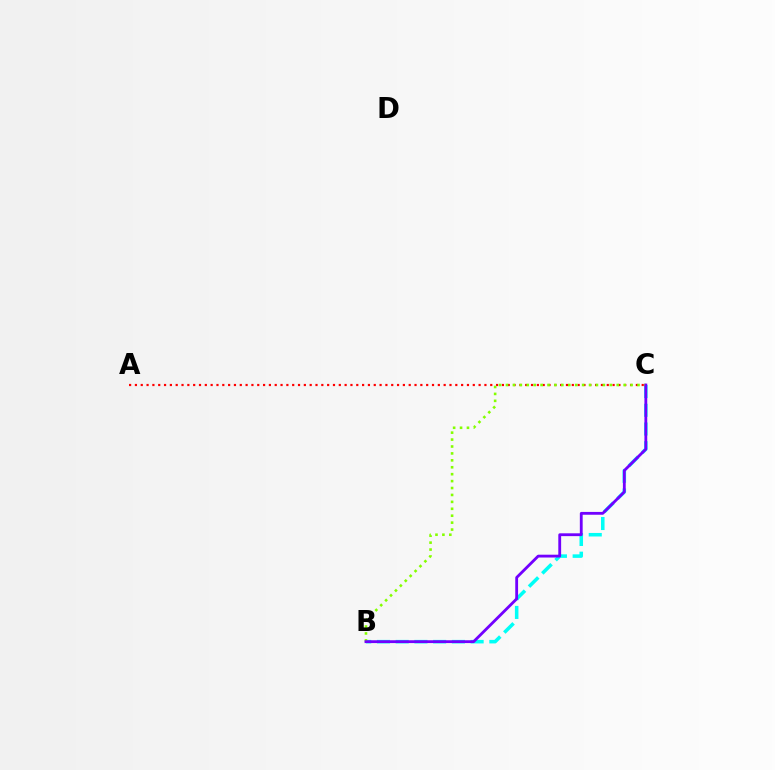{('B', 'C'): [{'color': '#00fff6', 'line_style': 'dashed', 'thickness': 2.55}, {'color': '#84ff00', 'line_style': 'dotted', 'thickness': 1.88}, {'color': '#7200ff', 'line_style': 'solid', 'thickness': 2.03}], ('A', 'C'): [{'color': '#ff0000', 'line_style': 'dotted', 'thickness': 1.58}]}